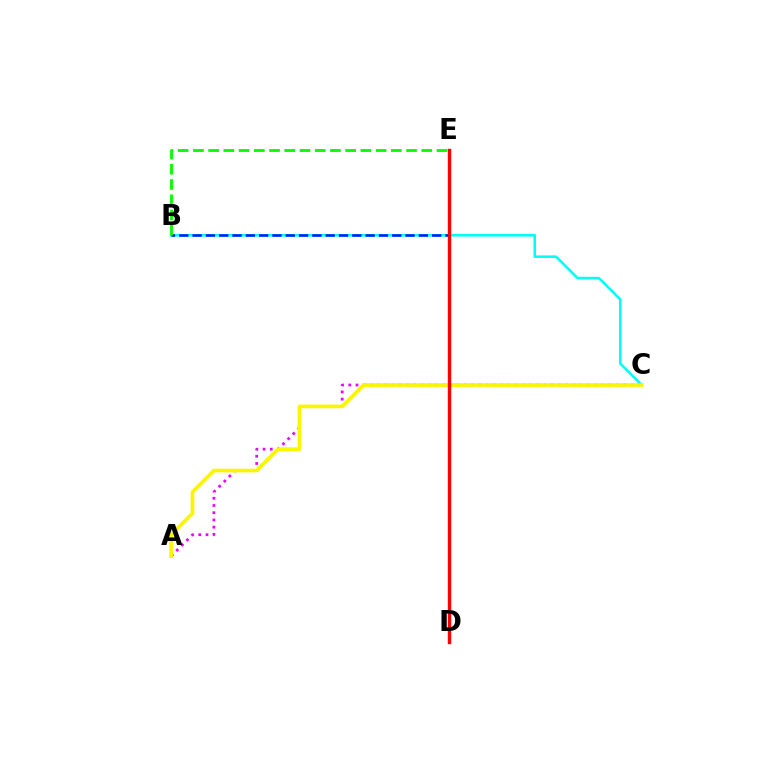{('A', 'C'): [{'color': '#ee00ff', 'line_style': 'dotted', 'thickness': 1.96}, {'color': '#fcf500', 'line_style': 'solid', 'thickness': 2.65}], ('B', 'C'): [{'color': '#00fff6', 'line_style': 'solid', 'thickness': 1.84}], ('B', 'E'): [{'color': '#0010ff', 'line_style': 'dashed', 'thickness': 1.81}, {'color': '#08ff00', 'line_style': 'dashed', 'thickness': 2.07}], ('D', 'E'): [{'color': '#ff0000', 'line_style': 'solid', 'thickness': 2.44}]}